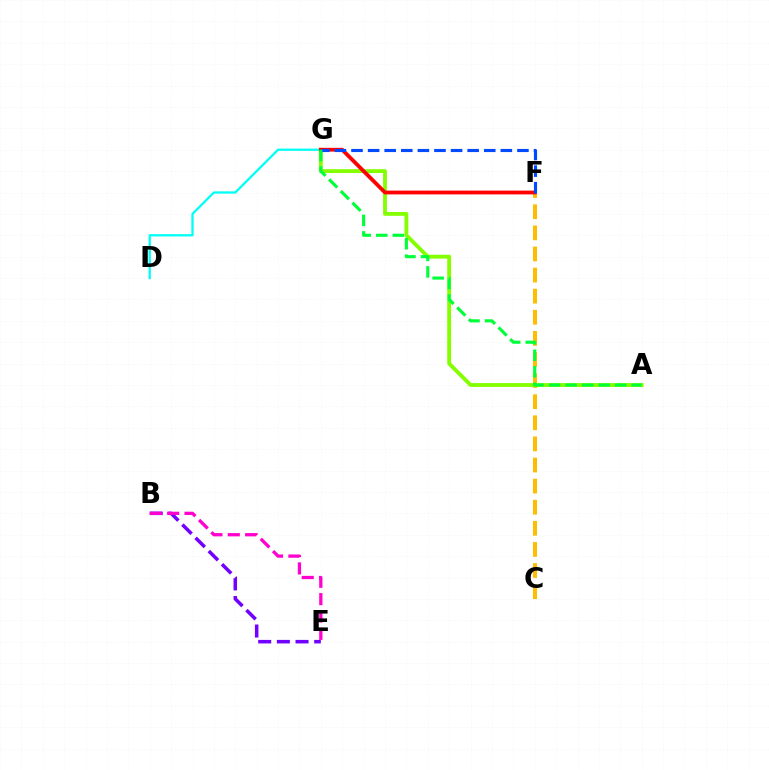{('B', 'E'): [{'color': '#7200ff', 'line_style': 'dashed', 'thickness': 2.54}, {'color': '#ff00cf', 'line_style': 'dashed', 'thickness': 2.36}], ('C', 'F'): [{'color': '#ffbd00', 'line_style': 'dashed', 'thickness': 2.87}], ('D', 'G'): [{'color': '#00fff6', 'line_style': 'solid', 'thickness': 1.65}], ('A', 'G'): [{'color': '#84ff00', 'line_style': 'solid', 'thickness': 2.77}, {'color': '#00ff39', 'line_style': 'dashed', 'thickness': 2.24}], ('F', 'G'): [{'color': '#ff0000', 'line_style': 'solid', 'thickness': 2.74}, {'color': '#004bff', 'line_style': 'dashed', 'thickness': 2.25}]}